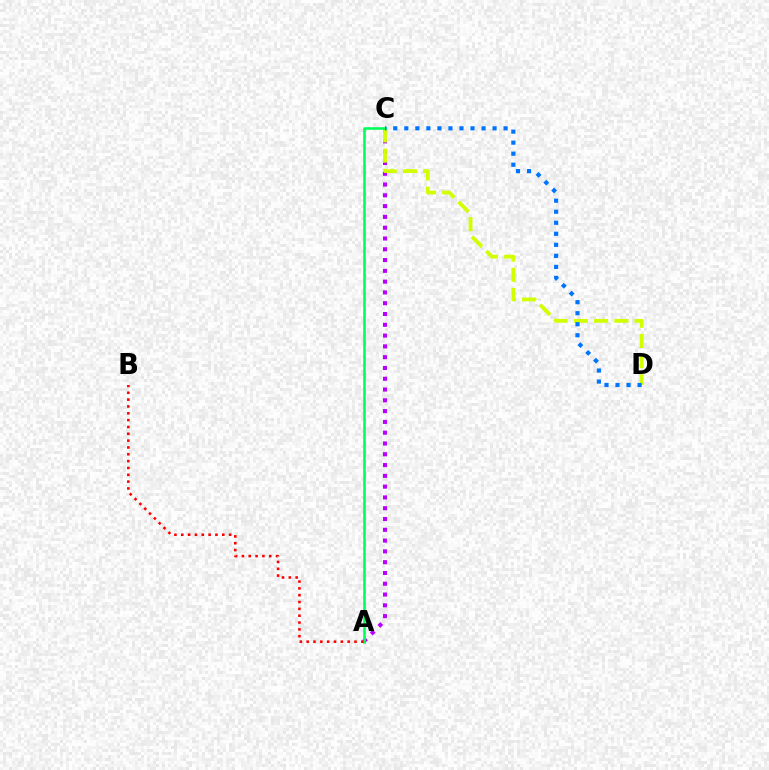{('A', 'C'): [{'color': '#b900ff', 'line_style': 'dotted', 'thickness': 2.93}, {'color': '#00ff5c', 'line_style': 'solid', 'thickness': 1.87}], ('C', 'D'): [{'color': '#d1ff00', 'line_style': 'dashed', 'thickness': 2.75}, {'color': '#0074ff', 'line_style': 'dotted', 'thickness': 3.0}], ('A', 'B'): [{'color': '#ff0000', 'line_style': 'dotted', 'thickness': 1.86}]}